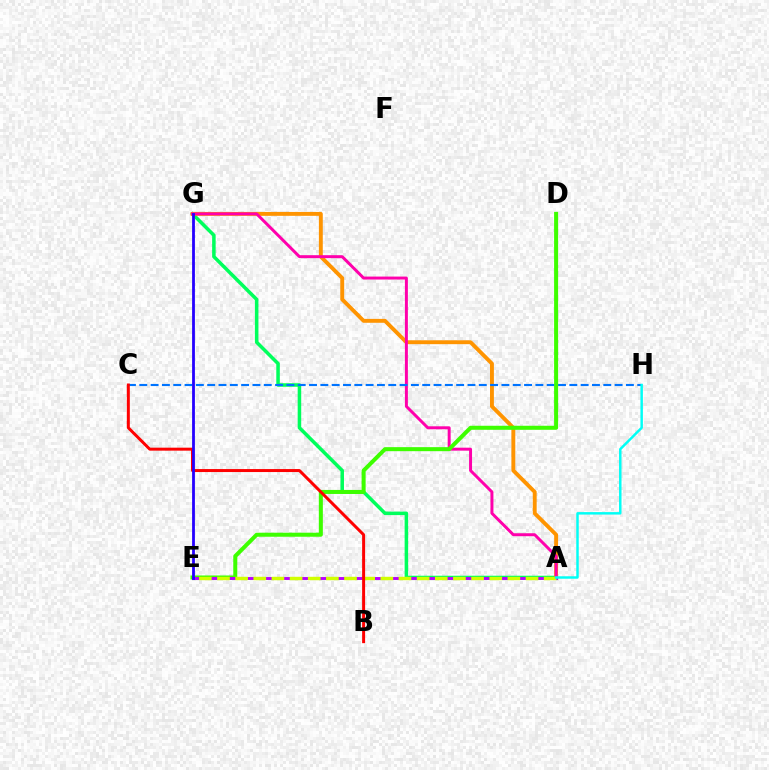{('A', 'G'): [{'color': '#00ff5c', 'line_style': 'solid', 'thickness': 2.54}, {'color': '#ff9400', 'line_style': 'solid', 'thickness': 2.8}, {'color': '#ff00ac', 'line_style': 'solid', 'thickness': 2.13}], ('C', 'H'): [{'color': '#0074ff', 'line_style': 'dashed', 'thickness': 1.54}], ('D', 'E'): [{'color': '#3dff00', 'line_style': 'solid', 'thickness': 2.9}], ('A', 'E'): [{'color': '#b900ff', 'line_style': 'solid', 'thickness': 2.09}, {'color': '#d1ff00', 'line_style': 'dashed', 'thickness': 2.47}], ('B', 'C'): [{'color': '#ff0000', 'line_style': 'solid', 'thickness': 2.15}], ('E', 'G'): [{'color': '#2500ff', 'line_style': 'solid', 'thickness': 2.02}], ('A', 'H'): [{'color': '#00fff6', 'line_style': 'solid', 'thickness': 1.77}]}